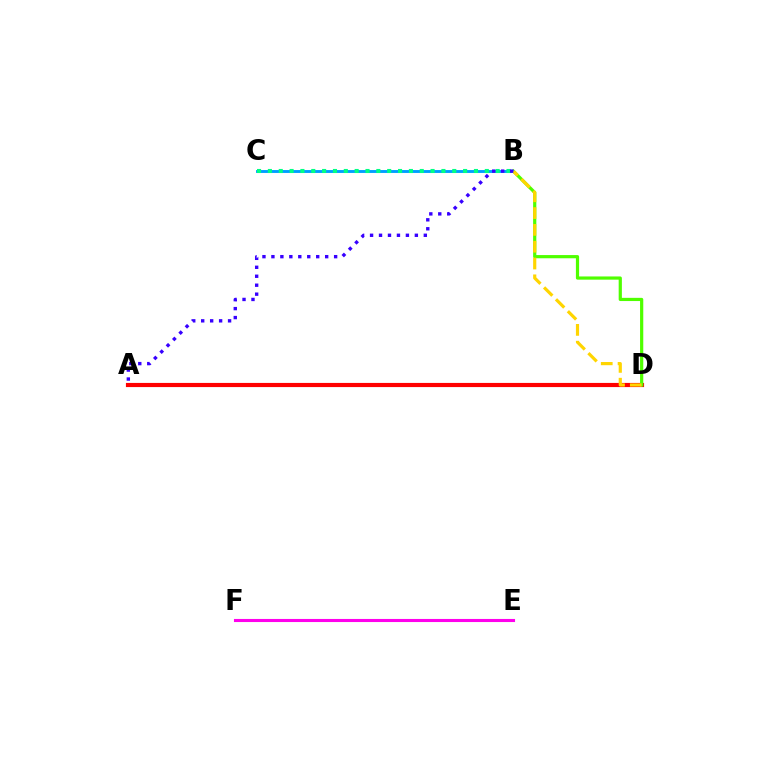{('A', 'D'): [{'color': '#ff0000', 'line_style': 'solid', 'thickness': 2.99}], ('B', 'D'): [{'color': '#4fff00', 'line_style': 'solid', 'thickness': 2.31}, {'color': '#ffd500', 'line_style': 'dashed', 'thickness': 2.28}], ('B', 'C'): [{'color': '#009eff', 'line_style': 'solid', 'thickness': 2.08}, {'color': '#00ff86', 'line_style': 'dotted', 'thickness': 2.95}], ('E', 'F'): [{'color': '#ff00ed', 'line_style': 'solid', 'thickness': 2.23}], ('A', 'B'): [{'color': '#3700ff', 'line_style': 'dotted', 'thickness': 2.43}]}